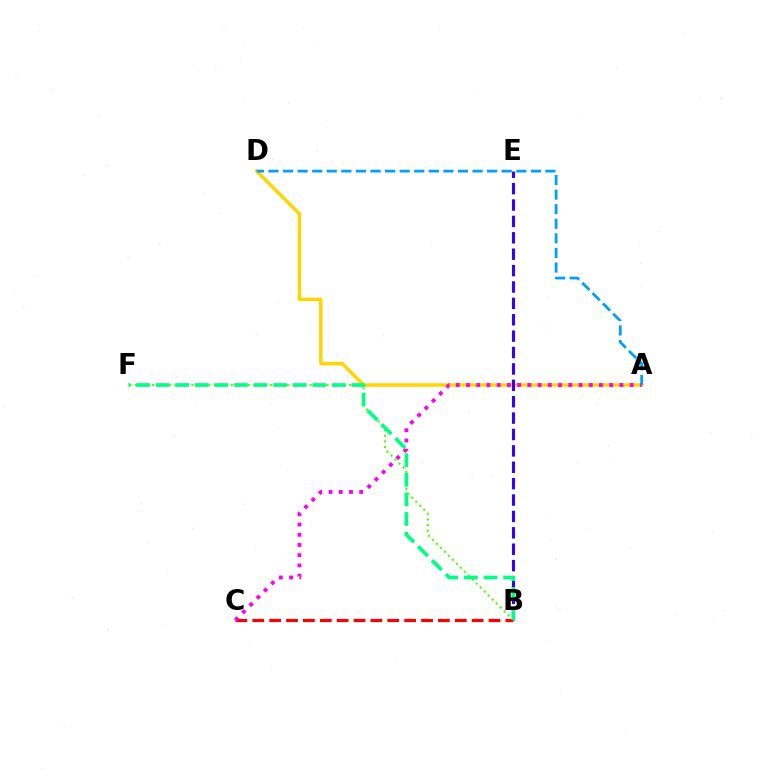{('A', 'D'): [{'color': '#ffd500', 'line_style': 'solid', 'thickness': 2.5}, {'color': '#009eff', 'line_style': 'dashed', 'thickness': 1.98}], ('B', 'E'): [{'color': '#3700ff', 'line_style': 'dashed', 'thickness': 2.23}], ('B', 'F'): [{'color': '#4fff00', 'line_style': 'dotted', 'thickness': 1.53}, {'color': '#00ff86', 'line_style': 'dashed', 'thickness': 2.66}], ('B', 'C'): [{'color': '#ff0000', 'line_style': 'dashed', 'thickness': 2.29}], ('A', 'C'): [{'color': '#ff00ed', 'line_style': 'dotted', 'thickness': 2.78}]}